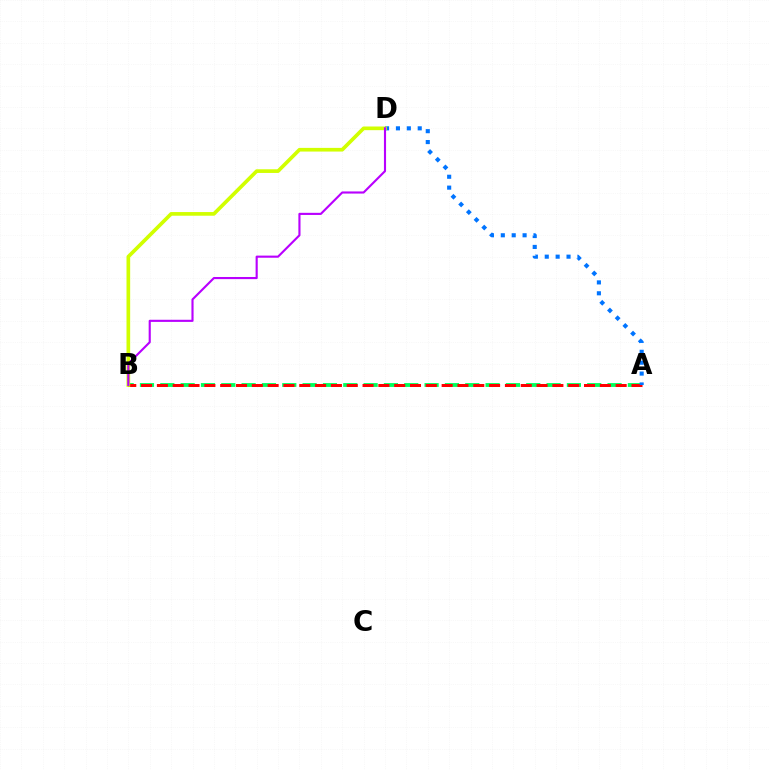{('A', 'B'): [{'color': '#00ff5c', 'line_style': 'dashed', 'thickness': 2.76}, {'color': '#ff0000', 'line_style': 'dashed', 'thickness': 2.15}], ('A', 'D'): [{'color': '#0074ff', 'line_style': 'dotted', 'thickness': 2.96}], ('B', 'D'): [{'color': '#d1ff00', 'line_style': 'solid', 'thickness': 2.64}, {'color': '#b900ff', 'line_style': 'solid', 'thickness': 1.53}]}